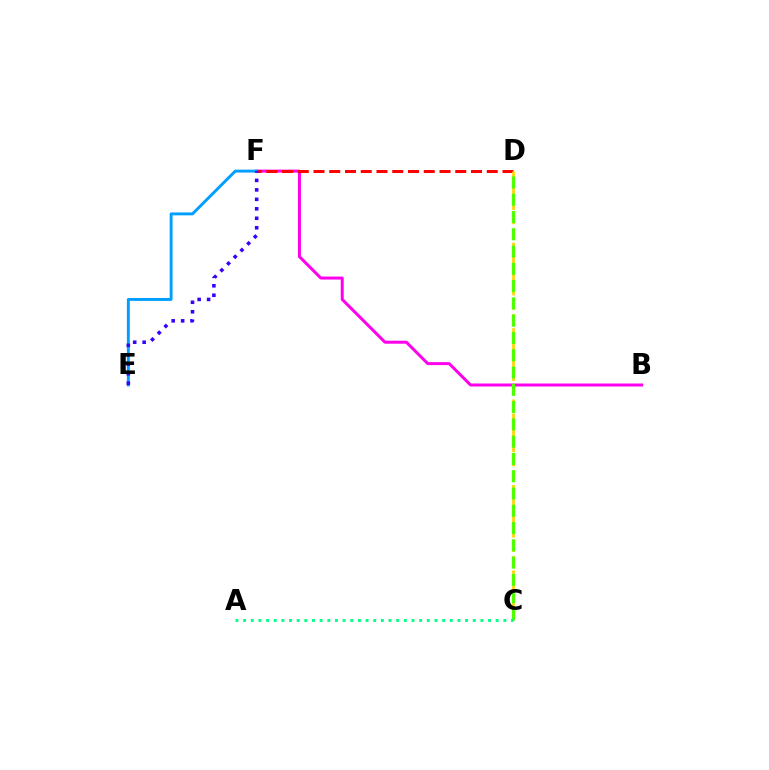{('B', 'F'): [{'color': '#ff00ed', 'line_style': 'solid', 'thickness': 2.15}], ('E', 'F'): [{'color': '#009eff', 'line_style': 'solid', 'thickness': 2.1}, {'color': '#3700ff', 'line_style': 'dotted', 'thickness': 2.57}], ('D', 'F'): [{'color': '#ff0000', 'line_style': 'dashed', 'thickness': 2.14}], ('C', 'D'): [{'color': '#ffd500', 'line_style': 'dashed', 'thickness': 1.94}, {'color': '#4fff00', 'line_style': 'dashed', 'thickness': 2.35}], ('A', 'C'): [{'color': '#00ff86', 'line_style': 'dotted', 'thickness': 2.08}]}